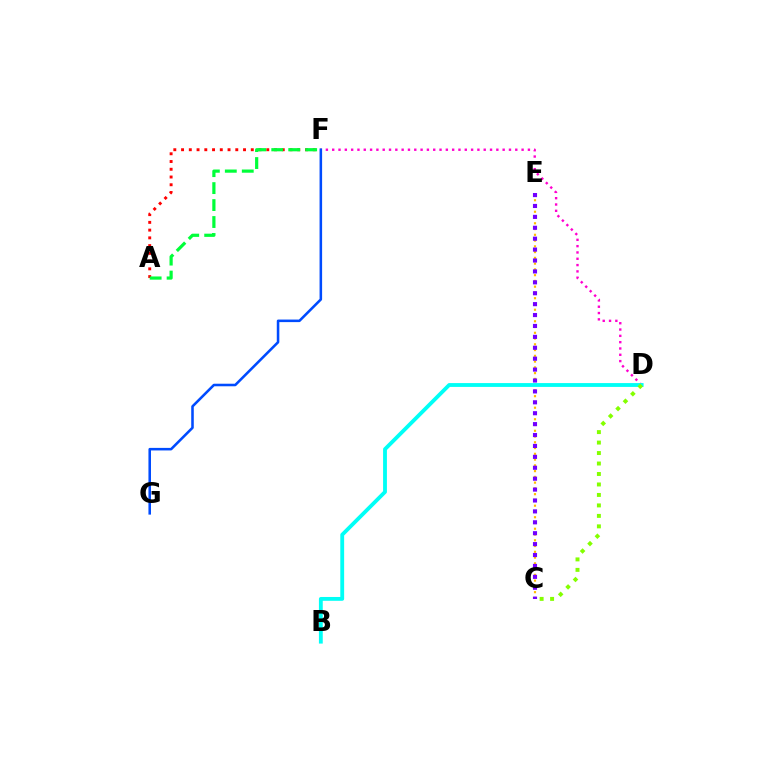{('A', 'F'): [{'color': '#ff0000', 'line_style': 'dotted', 'thickness': 2.1}, {'color': '#00ff39', 'line_style': 'dashed', 'thickness': 2.3}], ('C', 'E'): [{'color': '#ffbd00', 'line_style': 'dotted', 'thickness': 1.57}, {'color': '#7200ff', 'line_style': 'dotted', 'thickness': 2.96}], ('D', 'F'): [{'color': '#ff00cf', 'line_style': 'dotted', 'thickness': 1.72}], ('B', 'D'): [{'color': '#00fff6', 'line_style': 'solid', 'thickness': 2.76}], ('F', 'G'): [{'color': '#004bff', 'line_style': 'solid', 'thickness': 1.84}], ('C', 'D'): [{'color': '#84ff00', 'line_style': 'dotted', 'thickness': 2.85}]}